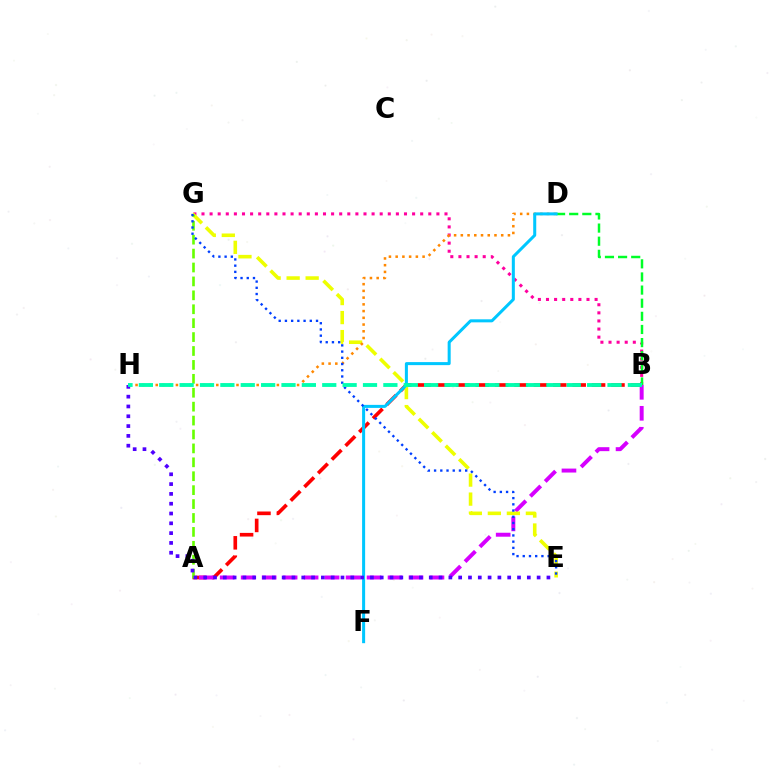{('A', 'B'): [{'color': '#ff0000', 'line_style': 'dashed', 'thickness': 2.63}, {'color': '#d600ff', 'line_style': 'dashed', 'thickness': 2.85}], ('B', 'G'): [{'color': '#ff00a0', 'line_style': 'dotted', 'thickness': 2.2}], ('B', 'D'): [{'color': '#00ff27', 'line_style': 'dashed', 'thickness': 1.78}], ('E', 'G'): [{'color': '#eeff00', 'line_style': 'dashed', 'thickness': 2.58}, {'color': '#003fff', 'line_style': 'dotted', 'thickness': 1.69}], ('A', 'G'): [{'color': '#66ff00', 'line_style': 'dashed', 'thickness': 1.89}], ('D', 'H'): [{'color': '#ff8800', 'line_style': 'dotted', 'thickness': 1.83}], ('D', 'F'): [{'color': '#00c7ff', 'line_style': 'solid', 'thickness': 2.18}], ('E', 'H'): [{'color': '#4f00ff', 'line_style': 'dotted', 'thickness': 2.66}], ('B', 'H'): [{'color': '#00ffaf', 'line_style': 'dashed', 'thickness': 2.77}]}